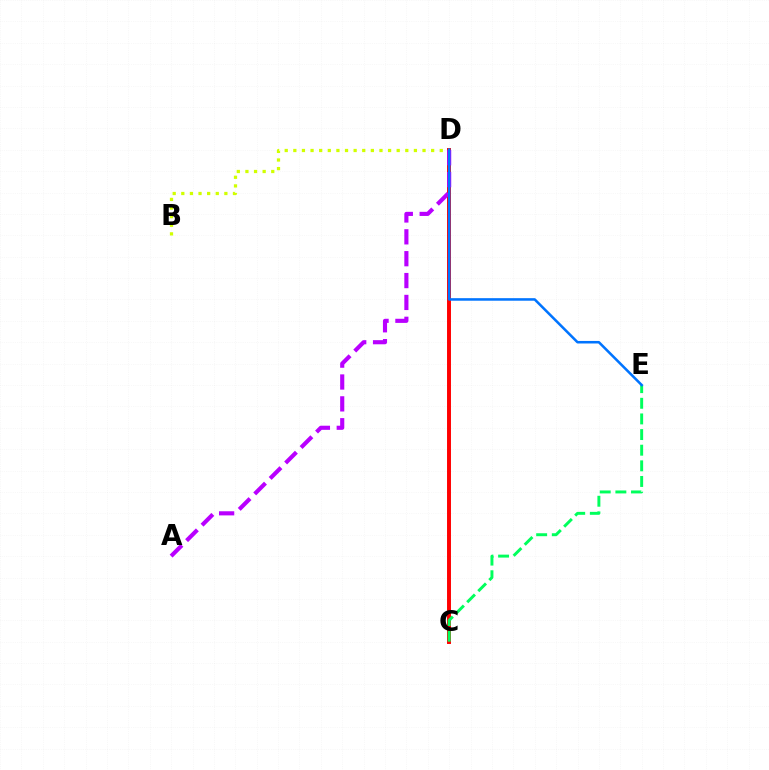{('C', 'D'): [{'color': '#ff0000', 'line_style': 'solid', 'thickness': 2.83}], ('B', 'D'): [{'color': '#d1ff00', 'line_style': 'dotted', 'thickness': 2.34}], ('A', 'D'): [{'color': '#b900ff', 'line_style': 'dashed', 'thickness': 2.97}], ('C', 'E'): [{'color': '#00ff5c', 'line_style': 'dashed', 'thickness': 2.12}], ('D', 'E'): [{'color': '#0074ff', 'line_style': 'solid', 'thickness': 1.83}]}